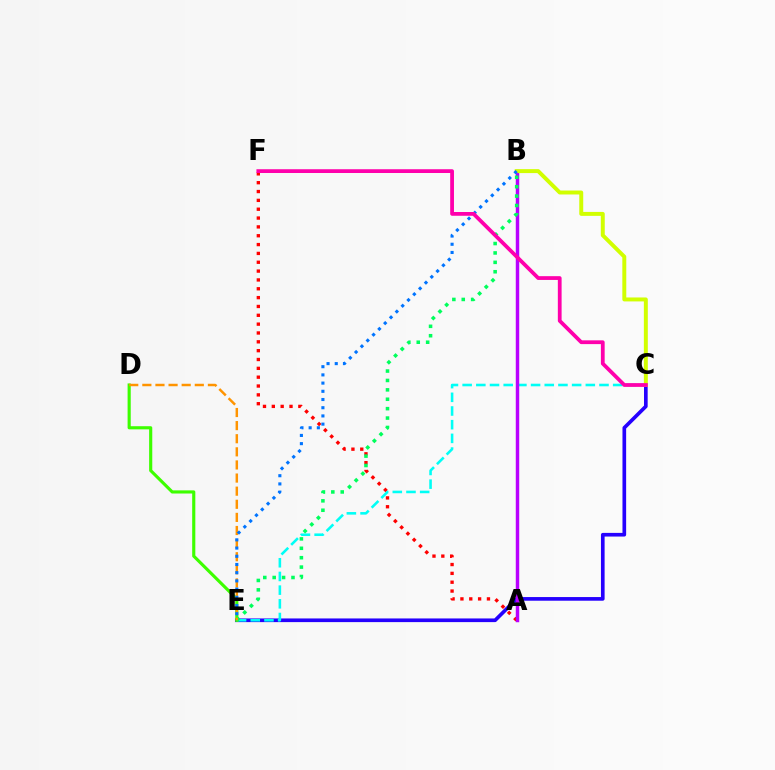{('C', 'E'): [{'color': '#2500ff', 'line_style': 'solid', 'thickness': 2.64}, {'color': '#00fff6', 'line_style': 'dashed', 'thickness': 1.86}], ('A', 'F'): [{'color': '#ff0000', 'line_style': 'dotted', 'thickness': 2.4}], ('A', 'B'): [{'color': '#b900ff', 'line_style': 'solid', 'thickness': 2.49}], ('D', 'E'): [{'color': '#3dff00', 'line_style': 'solid', 'thickness': 2.26}, {'color': '#ff9400', 'line_style': 'dashed', 'thickness': 1.78}], ('B', 'C'): [{'color': '#d1ff00', 'line_style': 'solid', 'thickness': 2.84}], ('B', 'E'): [{'color': '#00ff5c', 'line_style': 'dotted', 'thickness': 2.55}, {'color': '#0074ff', 'line_style': 'dotted', 'thickness': 2.23}], ('C', 'F'): [{'color': '#ff00ac', 'line_style': 'solid', 'thickness': 2.72}]}